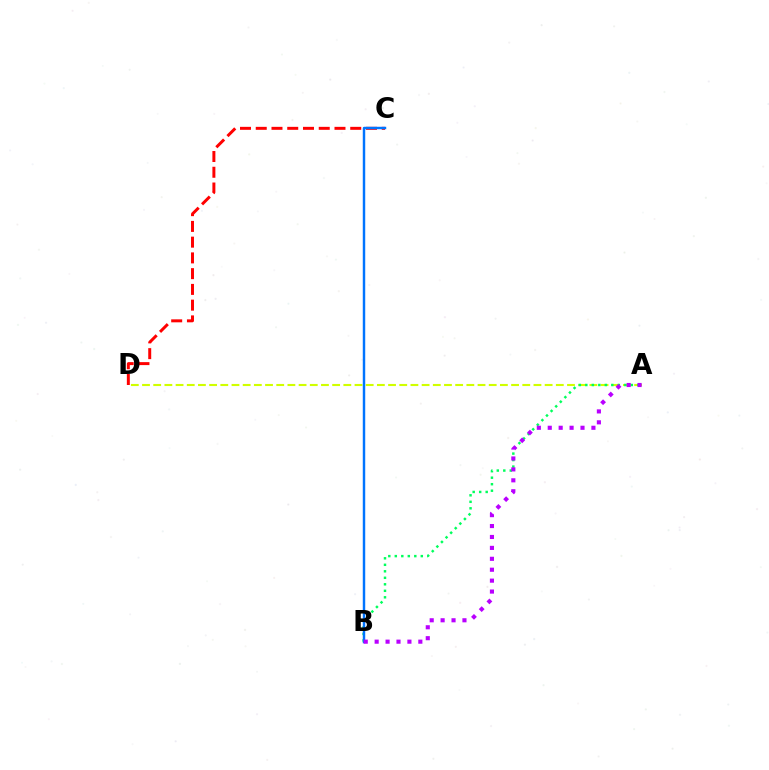{('A', 'D'): [{'color': '#d1ff00', 'line_style': 'dashed', 'thickness': 1.52}], ('C', 'D'): [{'color': '#ff0000', 'line_style': 'dashed', 'thickness': 2.14}], ('A', 'B'): [{'color': '#00ff5c', 'line_style': 'dotted', 'thickness': 1.77}, {'color': '#b900ff', 'line_style': 'dotted', 'thickness': 2.97}], ('B', 'C'): [{'color': '#0074ff', 'line_style': 'solid', 'thickness': 1.76}]}